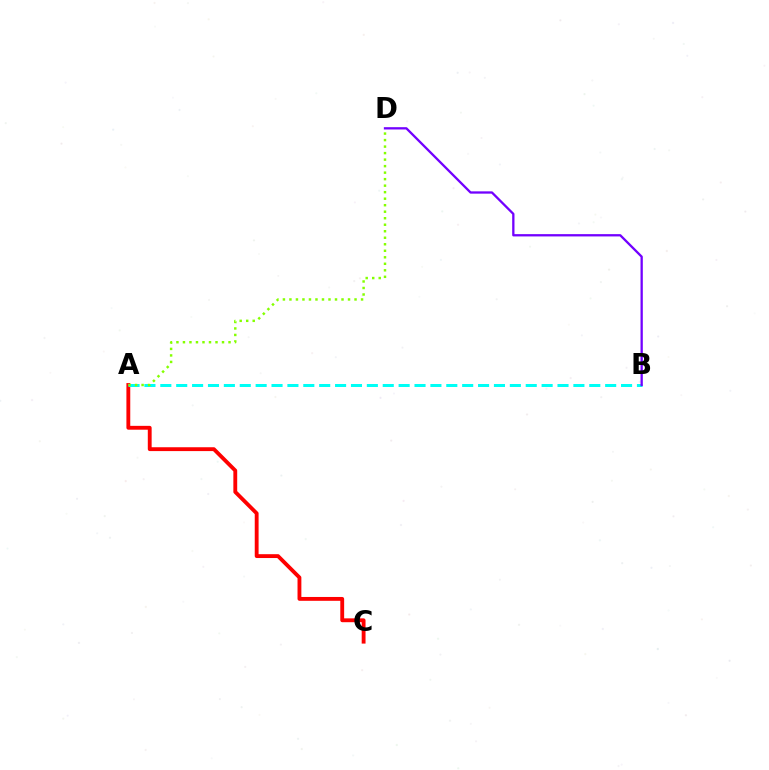{('A', 'C'): [{'color': '#ff0000', 'line_style': 'solid', 'thickness': 2.77}], ('A', 'B'): [{'color': '#00fff6', 'line_style': 'dashed', 'thickness': 2.16}], ('B', 'D'): [{'color': '#7200ff', 'line_style': 'solid', 'thickness': 1.65}], ('A', 'D'): [{'color': '#84ff00', 'line_style': 'dotted', 'thickness': 1.77}]}